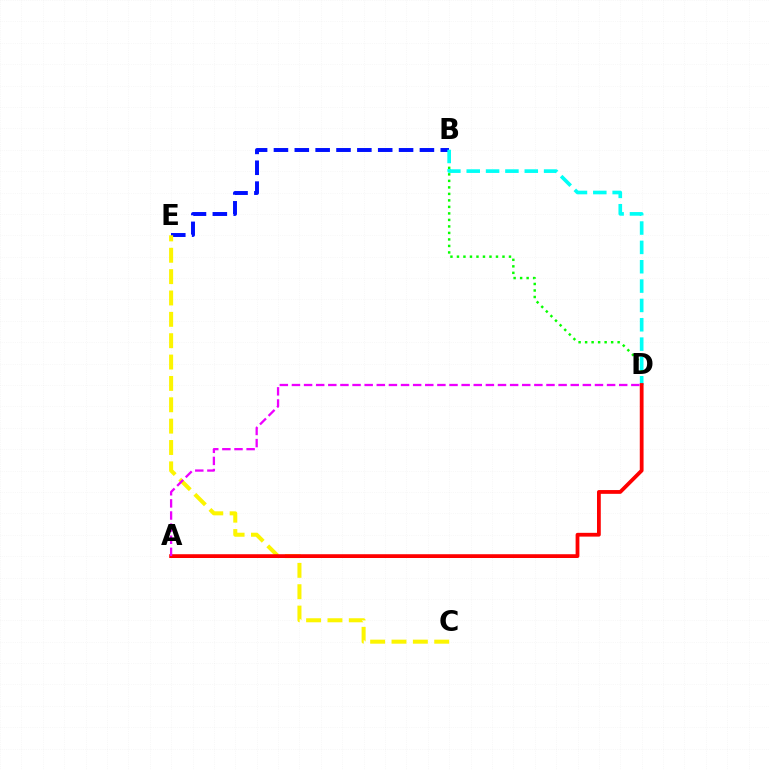{('B', 'D'): [{'color': '#08ff00', 'line_style': 'dotted', 'thickness': 1.77}, {'color': '#00fff6', 'line_style': 'dashed', 'thickness': 2.63}], ('B', 'E'): [{'color': '#0010ff', 'line_style': 'dashed', 'thickness': 2.83}], ('C', 'E'): [{'color': '#fcf500', 'line_style': 'dashed', 'thickness': 2.9}], ('A', 'D'): [{'color': '#ff0000', 'line_style': 'solid', 'thickness': 2.72}, {'color': '#ee00ff', 'line_style': 'dashed', 'thickness': 1.65}]}